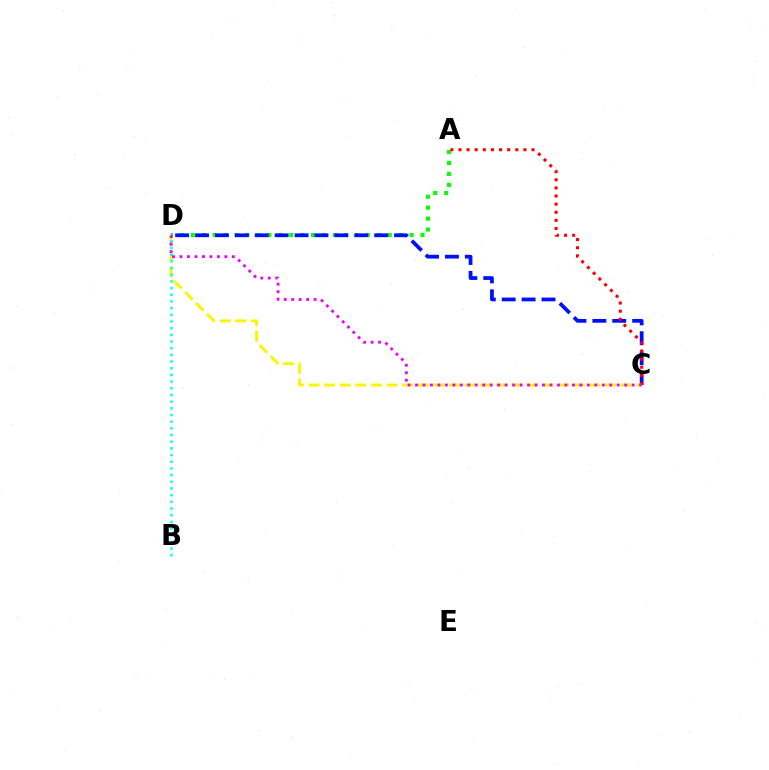{('C', 'D'): [{'color': '#fcf500', 'line_style': 'dashed', 'thickness': 2.12}, {'color': '#0010ff', 'line_style': 'dashed', 'thickness': 2.7}, {'color': '#ee00ff', 'line_style': 'dotted', 'thickness': 2.03}], ('A', 'D'): [{'color': '#08ff00', 'line_style': 'dotted', 'thickness': 2.97}], ('B', 'D'): [{'color': '#00fff6', 'line_style': 'dotted', 'thickness': 1.81}], ('A', 'C'): [{'color': '#ff0000', 'line_style': 'dotted', 'thickness': 2.21}]}